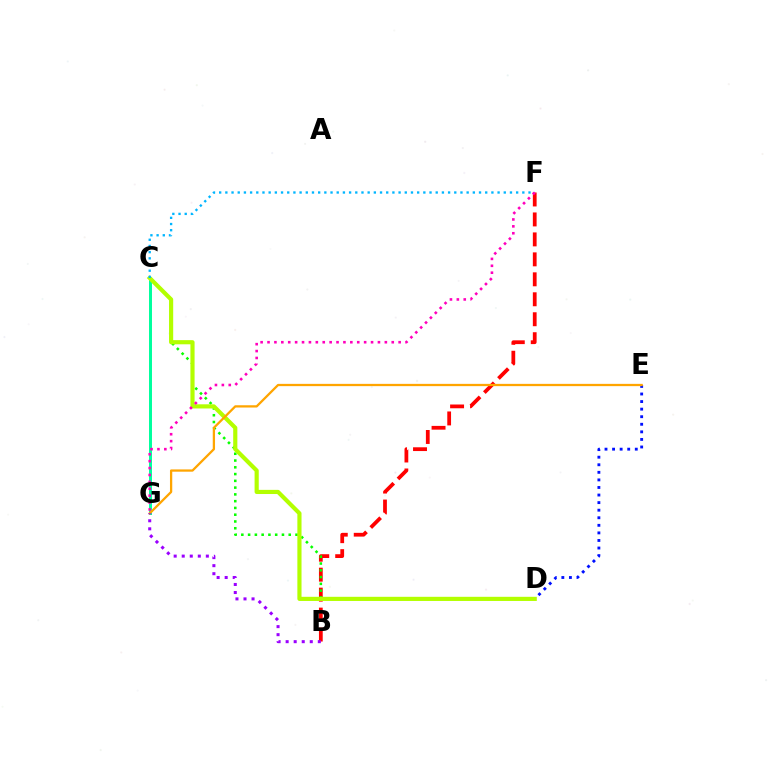{('B', 'F'): [{'color': '#ff0000', 'line_style': 'dashed', 'thickness': 2.71}], ('C', 'D'): [{'color': '#08ff00', 'line_style': 'dotted', 'thickness': 1.84}, {'color': '#b3ff00', 'line_style': 'solid', 'thickness': 2.99}], ('D', 'E'): [{'color': '#0010ff', 'line_style': 'dotted', 'thickness': 2.06}], ('C', 'G'): [{'color': '#00ff9d', 'line_style': 'solid', 'thickness': 2.14}], ('E', 'G'): [{'color': '#ffa500', 'line_style': 'solid', 'thickness': 1.64}], ('C', 'F'): [{'color': '#00b5ff', 'line_style': 'dotted', 'thickness': 1.68}], ('F', 'G'): [{'color': '#ff00bd', 'line_style': 'dotted', 'thickness': 1.88}], ('B', 'G'): [{'color': '#9b00ff', 'line_style': 'dotted', 'thickness': 2.19}]}